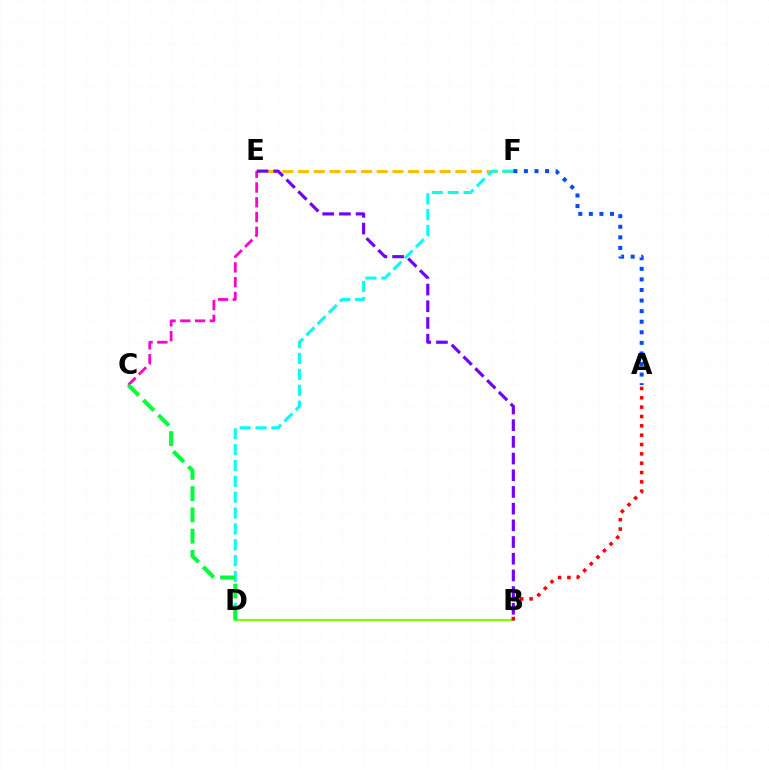{('B', 'D'): [{'color': '#84ff00', 'line_style': 'solid', 'thickness': 1.58}], ('A', 'B'): [{'color': '#ff0000', 'line_style': 'dotted', 'thickness': 2.54}], ('E', 'F'): [{'color': '#ffbd00', 'line_style': 'dashed', 'thickness': 2.14}], ('D', 'F'): [{'color': '#00fff6', 'line_style': 'dashed', 'thickness': 2.15}], ('A', 'F'): [{'color': '#004bff', 'line_style': 'dotted', 'thickness': 2.87}], ('C', 'E'): [{'color': '#ff00cf', 'line_style': 'dashed', 'thickness': 2.01}], ('B', 'E'): [{'color': '#7200ff', 'line_style': 'dashed', 'thickness': 2.27}], ('C', 'D'): [{'color': '#00ff39', 'line_style': 'dashed', 'thickness': 2.89}]}